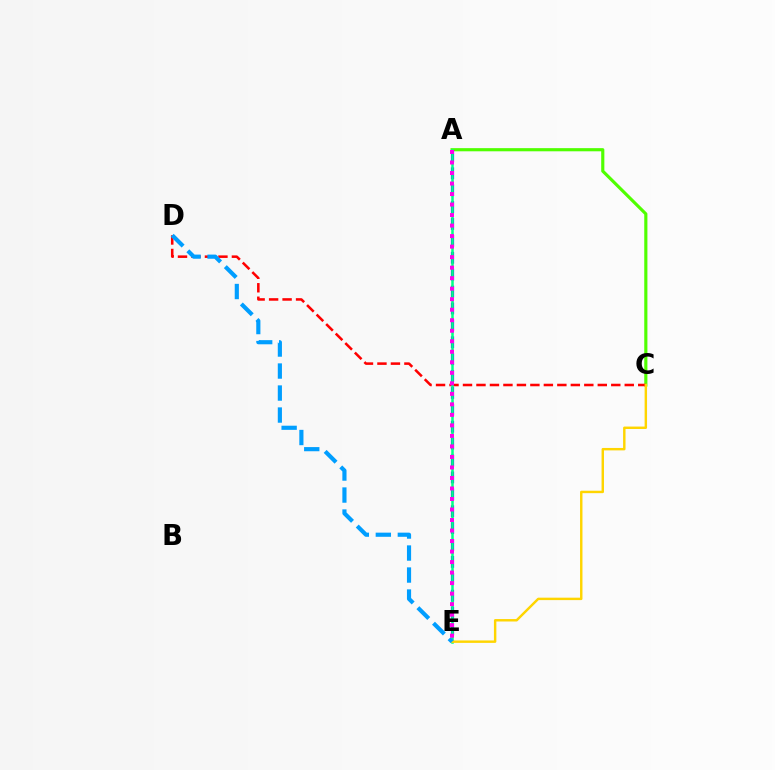{('A', 'C'): [{'color': '#4fff00', 'line_style': 'solid', 'thickness': 2.27}], ('C', 'D'): [{'color': '#ff0000', 'line_style': 'dashed', 'thickness': 1.83}], ('A', 'E'): [{'color': '#3700ff', 'line_style': 'dashed', 'thickness': 2.3}, {'color': '#00ff86', 'line_style': 'solid', 'thickness': 1.82}, {'color': '#ff00ed', 'line_style': 'dotted', 'thickness': 2.86}], ('C', 'E'): [{'color': '#ffd500', 'line_style': 'solid', 'thickness': 1.75}], ('D', 'E'): [{'color': '#009eff', 'line_style': 'dashed', 'thickness': 2.99}]}